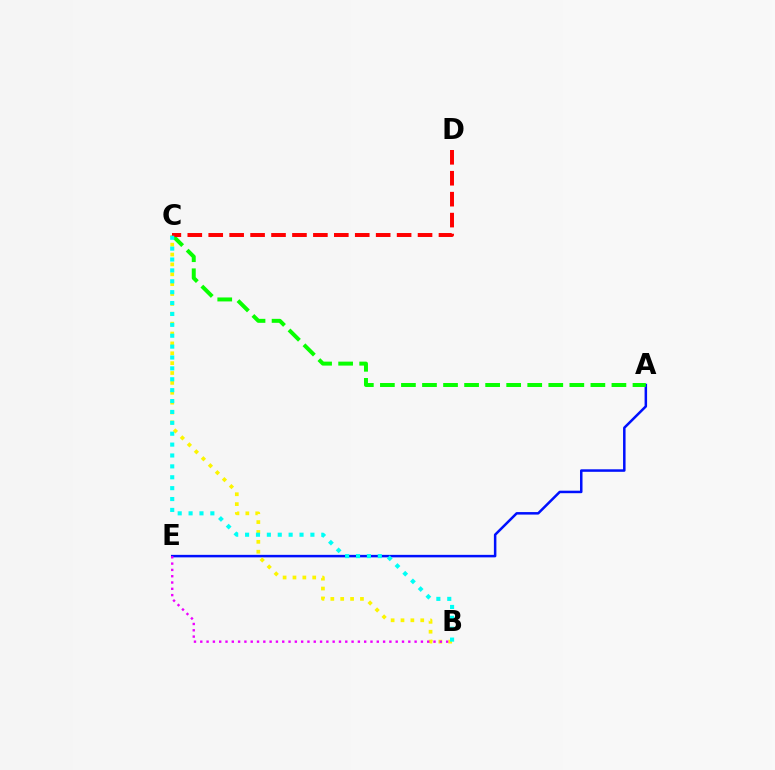{('A', 'E'): [{'color': '#0010ff', 'line_style': 'solid', 'thickness': 1.81}], ('B', 'C'): [{'color': '#fcf500', 'line_style': 'dotted', 'thickness': 2.68}, {'color': '#00fff6', 'line_style': 'dotted', 'thickness': 2.96}], ('A', 'C'): [{'color': '#08ff00', 'line_style': 'dashed', 'thickness': 2.86}], ('C', 'D'): [{'color': '#ff0000', 'line_style': 'dashed', 'thickness': 2.84}], ('B', 'E'): [{'color': '#ee00ff', 'line_style': 'dotted', 'thickness': 1.71}]}